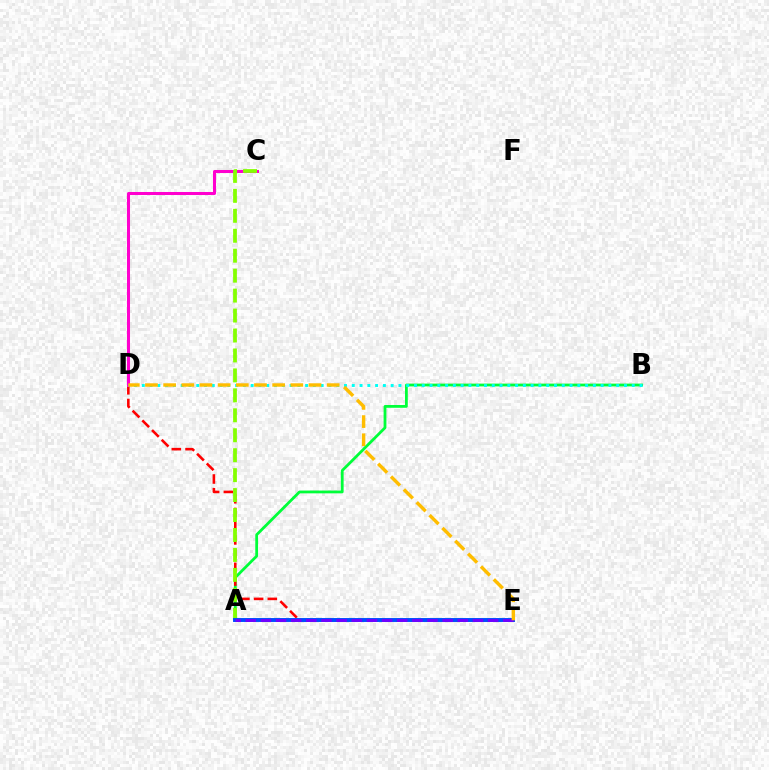{('A', 'B'): [{'color': '#00ff39', 'line_style': 'solid', 'thickness': 2.01}], ('D', 'E'): [{'color': '#ff0000', 'line_style': 'dashed', 'thickness': 1.86}, {'color': '#ffbd00', 'line_style': 'dashed', 'thickness': 2.47}], ('C', 'D'): [{'color': '#ff00cf', 'line_style': 'solid', 'thickness': 2.18}], ('A', 'C'): [{'color': '#84ff00', 'line_style': 'dashed', 'thickness': 2.71}], ('B', 'D'): [{'color': '#00fff6', 'line_style': 'dotted', 'thickness': 2.11}], ('A', 'E'): [{'color': '#004bff', 'line_style': 'solid', 'thickness': 2.82}, {'color': '#7200ff', 'line_style': 'dashed', 'thickness': 2.06}]}